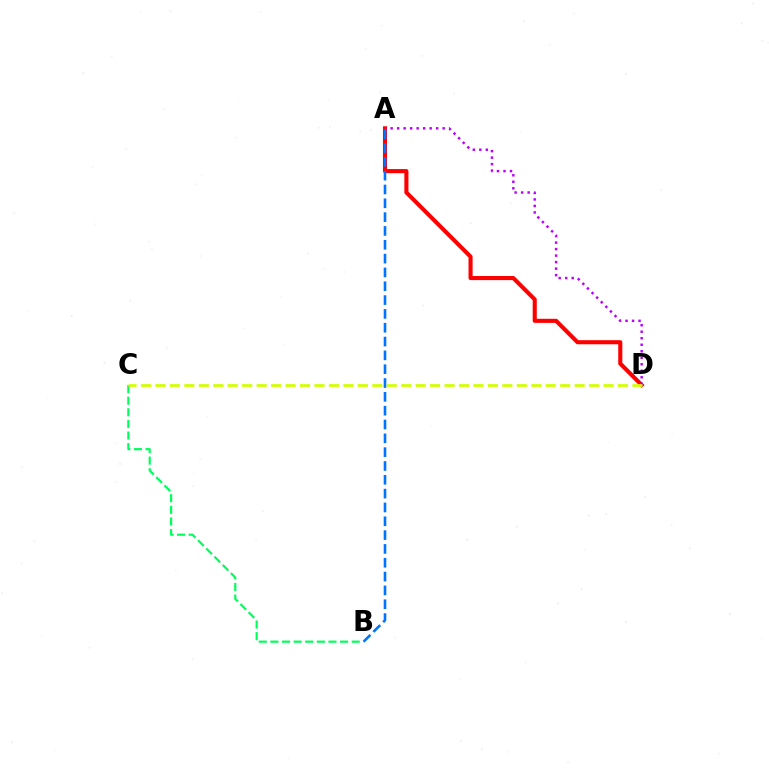{('B', 'C'): [{'color': '#00ff5c', 'line_style': 'dashed', 'thickness': 1.58}], ('A', 'D'): [{'color': '#ff0000', 'line_style': 'solid', 'thickness': 2.95}, {'color': '#b900ff', 'line_style': 'dotted', 'thickness': 1.77}], ('A', 'B'): [{'color': '#0074ff', 'line_style': 'dashed', 'thickness': 1.88}], ('C', 'D'): [{'color': '#d1ff00', 'line_style': 'dashed', 'thickness': 1.96}]}